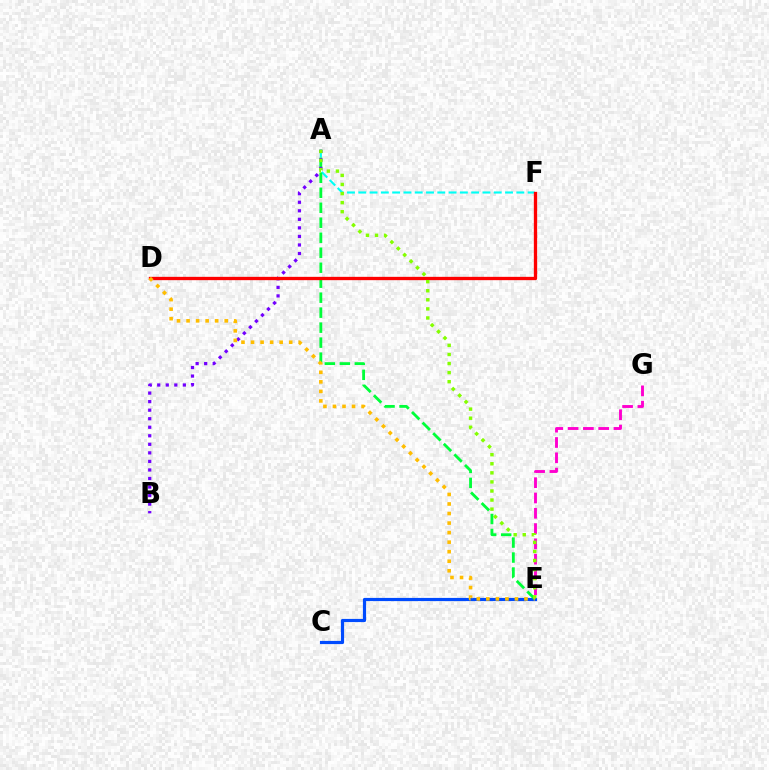{('C', 'E'): [{'color': '#004bff', 'line_style': 'solid', 'thickness': 2.28}], ('E', 'G'): [{'color': '#ff00cf', 'line_style': 'dashed', 'thickness': 2.08}], ('A', 'F'): [{'color': '#00fff6', 'line_style': 'dashed', 'thickness': 1.53}], ('A', 'E'): [{'color': '#00ff39', 'line_style': 'dashed', 'thickness': 2.04}, {'color': '#84ff00', 'line_style': 'dotted', 'thickness': 2.46}], ('A', 'B'): [{'color': '#7200ff', 'line_style': 'dotted', 'thickness': 2.32}], ('D', 'F'): [{'color': '#ff0000', 'line_style': 'solid', 'thickness': 2.39}], ('D', 'E'): [{'color': '#ffbd00', 'line_style': 'dotted', 'thickness': 2.59}]}